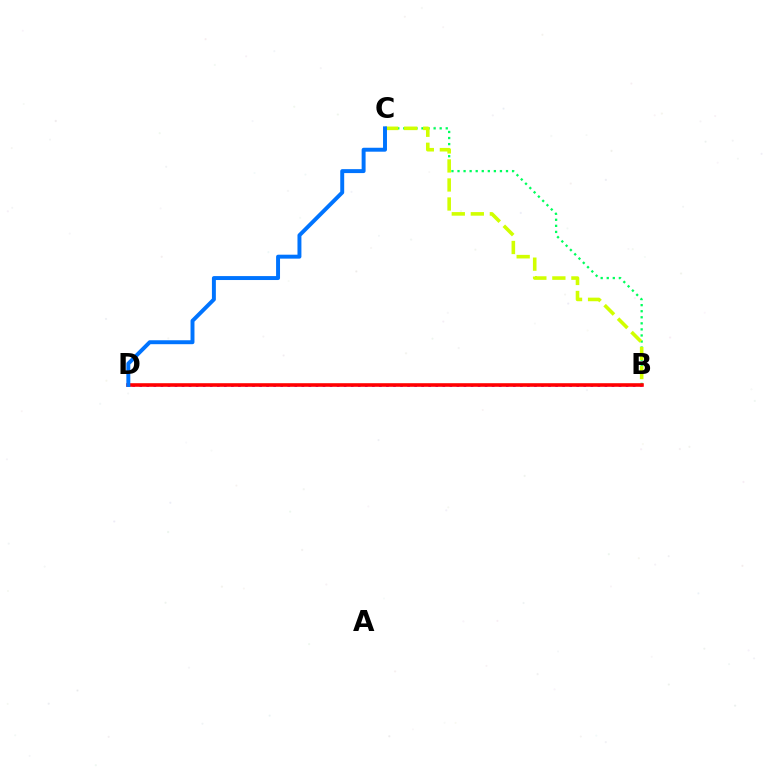{('B', 'D'): [{'color': '#b900ff', 'line_style': 'dotted', 'thickness': 1.91}, {'color': '#ff0000', 'line_style': 'solid', 'thickness': 2.58}], ('B', 'C'): [{'color': '#00ff5c', 'line_style': 'dotted', 'thickness': 1.65}, {'color': '#d1ff00', 'line_style': 'dashed', 'thickness': 2.58}], ('C', 'D'): [{'color': '#0074ff', 'line_style': 'solid', 'thickness': 2.84}]}